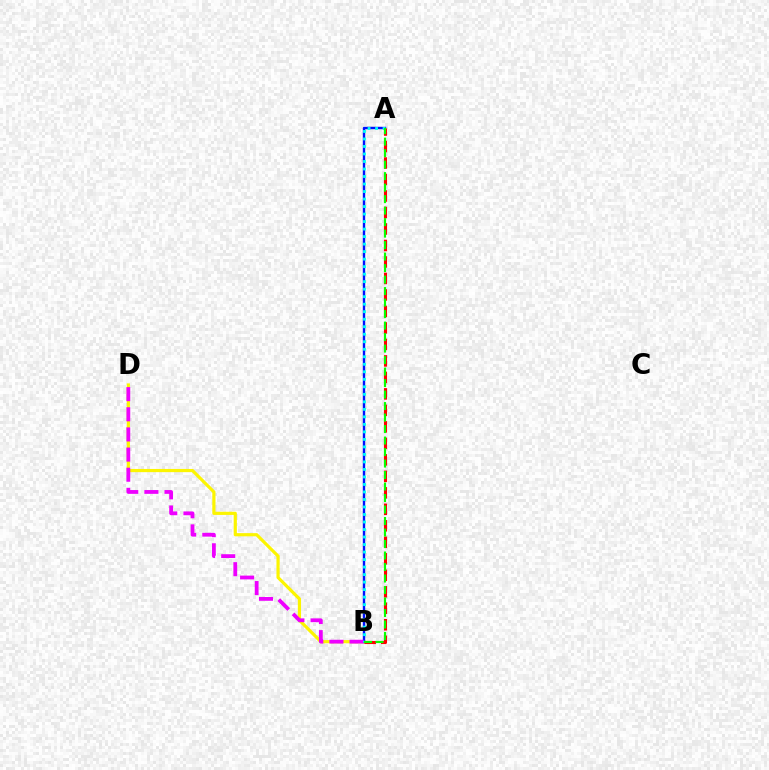{('B', 'D'): [{'color': '#fcf500', 'line_style': 'solid', 'thickness': 2.29}, {'color': '#ee00ff', 'line_style': 'dashed', 'thickness': 2.74}], ('A', 'B'): [{'color': '#0010ff', 'line_style': 'solid', 'thickness': 1.71}, {'color': '#00fff6', 'line_style': 'dotted', 'thickness': 2.04}, {'color': '#ff0000', 'line_style': 'dashed', 'thickness': 2.24}, {'color': '#08ff00', 'line_style': 'dashed', 'thickness': 1.56}]}